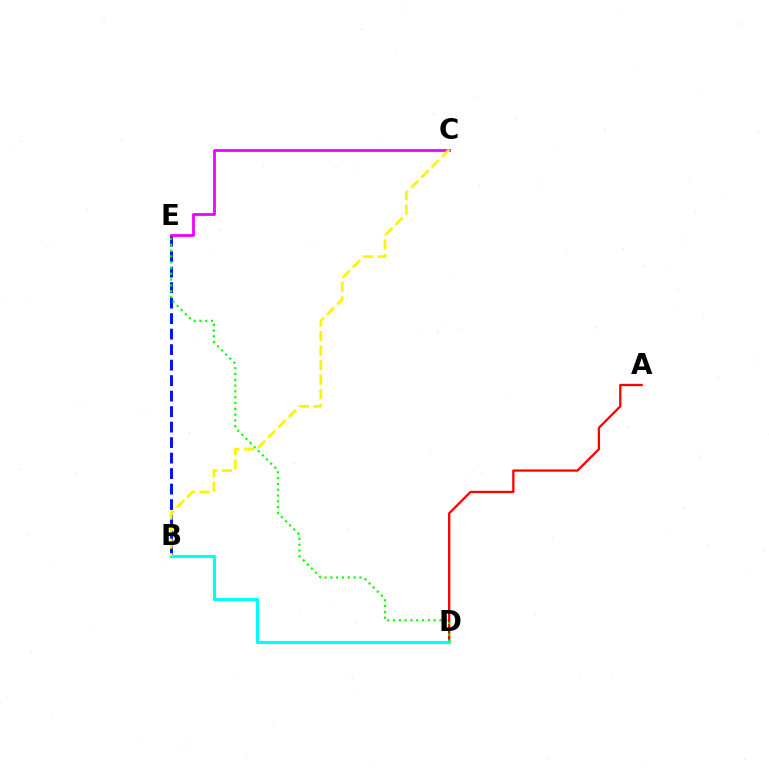{('A', 'D'): [{'color': '#ff0000', 'line_style': 'solid', 'thickness': 1.64}], ('B', 'E'): [{'color': '#0010ff', 'line_style': 'dashed', 'thickness': 2.11}], ('B', 'D'): [{'color': '#00fff6', 'line_style': 'solid', 'thickness': 2.26}], ('C', 'E'): [{'color': '#ee00ff', 'line_style': 'solid', 'thickness': 1.99}], ('D', 'E'): [{'color': '#08ff00', 'line_style': 'dotted', 'thickness': 1.58}], ('B', 'C'): [{'color': '#fcf500', 'line_style': 'dashed', 'thickness': 1.97}]}